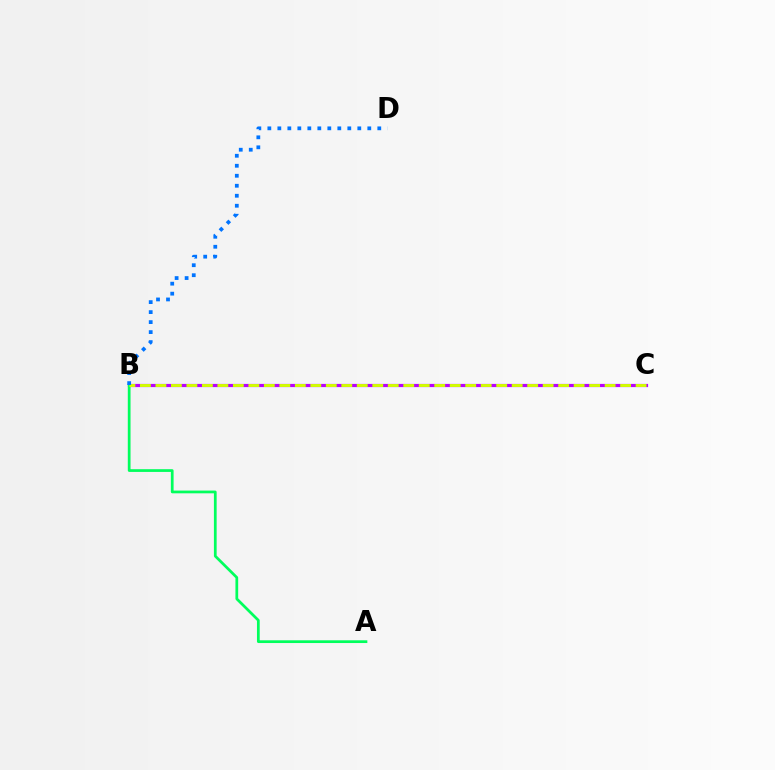{('B', 'C'): [{'color': '#ff0000', 'line_style': 'dashed', 'thickness': 2.1}, {'color': '#b900ff', 'line_style': 'solid', 'thickness': 2.29}, {'color': '#d1ff00', 'line_style': 'dashed', 'thickness': 2.1}], ('A', 'B'): [{'color': '#00ff5c', 'line_style': 'solid', 'thickness': 1.97}], ('B', 'D'): [{'color': '#0074ff', 'line_style': 'dotted', 'thickness': 2.72}]}